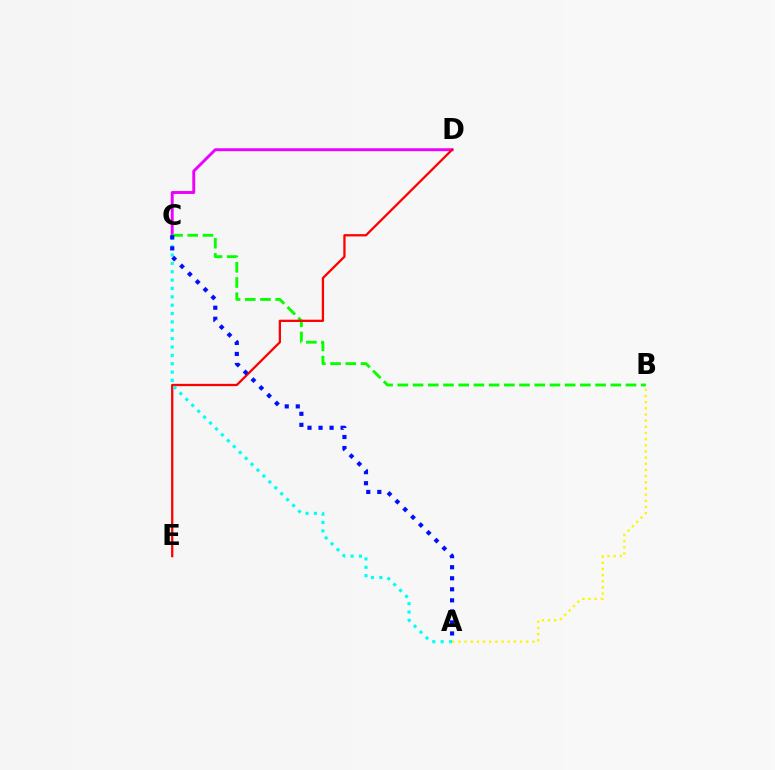{('C', 'D'): [{'color': '#ee00ff', 'line_style': 'solid', 'thickness': 2.1}], ('B', 'C'): [{'color': '#08ff00', 'line_style': 'dashed', 'thickness': 2.07}], ('A', 'B'): [{'color': '#fcf500', 'line_style': 'dotted', 'thickness': 1.68}], ('D', 'E'): [{'color': '#ff0000', 'line_style': 'solid', 'thickness': 1.64}], ('A', 'C'): [{'color': '#00fff6', 'line_style': 'dotted', 'thickness': 2.27}, {'color': '#0010ff', 'line_style': 'dotted', 'thickness': 3.0}]}